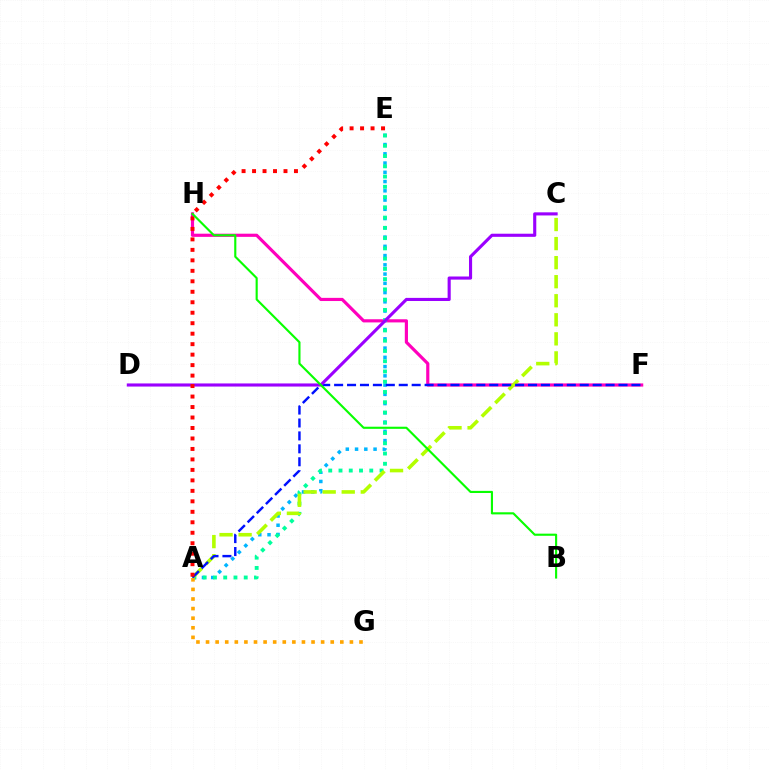{('F', 'H'): [{'color': '#ff00bd', 'line_style': 'solid', 'thickness': 2.28}], ('A', 'E'): [{'color': '#00b5ff', 'line_style': 'dotted', 'thickness': 2.51}, {'color': '#00ff9d', 'line_style': 'dotted', 'thickness': 2.79}, {'color': '#ff0000', 'line_style': 'dotted', 'thickness': 2.85}], ('A', 'C'): [{'color': '#b3ff00', 'line_style': 'dashed', 'thickness': 2.59}], ('A', 'F'): [{'color': '#0010ff', 'line_style': 'dashed', 'thickness': 1.76}], ('C', 'D'): [{'color': '#9b00ff', 'line_style': 'solid', 'thickness': 2.24}], ('A', 'G'): [{'color': '#ffa500', 'line_style': 'dotted', 'thickness': 2.61}], ('B', 'H'): [{'color': '#08ff00', 'line_style': 'solid', 'thickness': 1.53}]}